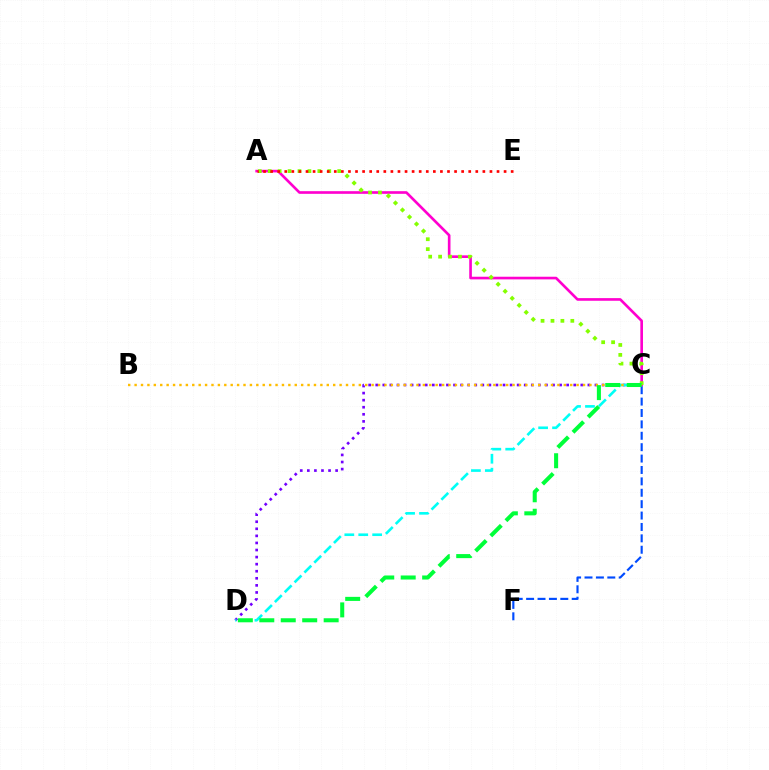{('C', 'D'): [{'color': '#7200ff', 'line_style': 'dotted', 'thickness': 1.92}, {'color': '#00fff6', 'line_style': 'dashed', 'thickness': 1.89}, {'color': '#00ff39', 'line_style': 'dashed', 'thickness': 2.91}], ('A', 'C'): [{'color': '#ff00cf', 'line_style': 'solid', 'thickness': 1.91}, {'color': '#84ff00', 'line_style': 'dotted', 'thickness': 2.7}], ('C', 'F'): [{'color': '#004bff', 'line_style': 'dashed', 'thickness': 1.55}], ('A', 'E'): [{'color': '#ff0000', 'line_style': 'dotted', 'thickness': 1.92}], ('B', 'C'): [{'color': '#ffbd00', 'line_style': 'dotted', 'thickness': 1.74}]}